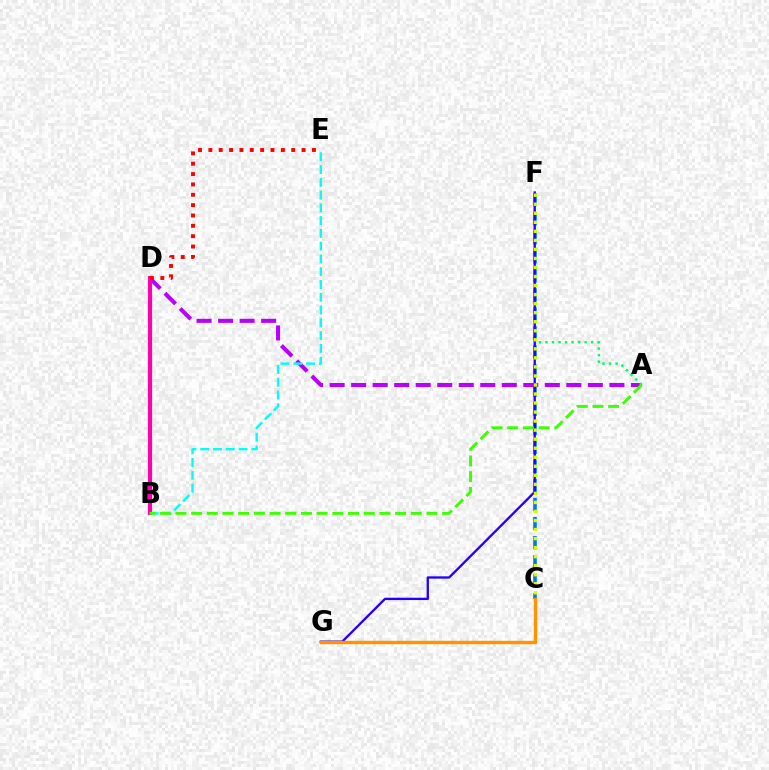{('A', 'D'): [{'color': '#b900ff', 'line_style': 'dashed', 'thickness': 2.92}], ('C', 'F'): [{'color': '#0074ff', 'line_style': 'dashed', 'thickness': 2.59}, {'color': '#d1ff00', 'line_style': 'dotted', 'thickness': 2.46}], ('A', 'F'): [{'color': '#00ff5c', 'line_style': 'dotted', 'thickness': 1.78}], ('F', 'G'): [{'color': '#2500ff', 'line_style': 'solid', 'thickness': 1.68}], ('B', 'D'): [{'color': '#ff00ac', 'line_style': 'solid', 'thickness': 2.99}], ('B', 'E'): [{'color': '#00fff6', 'line_style': 'dashed', 'thickness': 1.74}], ('C', 'G'): [{'color': '#ff9400', 'line_style': 'solid', 'thickness': 2.46}], ('D', 'E'): [{'color': '#ff0000', 'line_style': 'dotted', 'thickness': 2.81}], ('A', 'B'): [{'color': '#3dff00', 'line_style': 'dashed', 'thickness': 2.13}]}